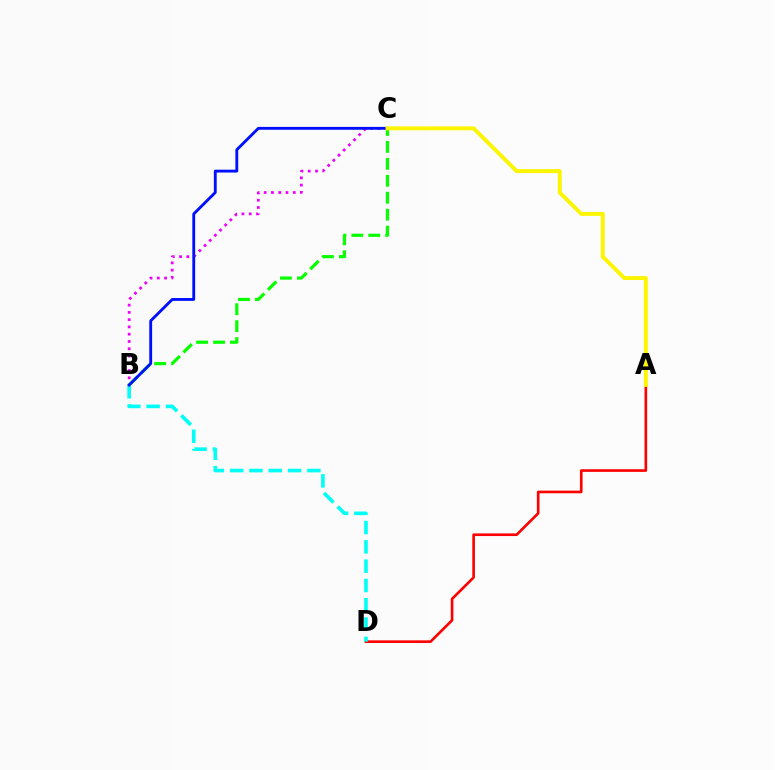{('B', 'C'): [{'color': '#ee00ff', 'line_style': 'dotted', 'thickness': 1.98}, {'color': '#08ff00', 'line_style': 'dashed', 'thickness': 2.3}, {'color': '#0010ff', 'line_style': 'solid', 'thickness': 2.05}], ('A', 'D'): [{'color': '#ff0000', 'line_style': 'solid', 'thickness': 1.9}], ('B', 'D'): [{'color': '#00fff6', 'line_style': 'dashed', 'thickness': 2.62}], ('A', 'C'): [{'color': '#fcf500', 'line_style': 'solid', 'thickness': 2.83}]}